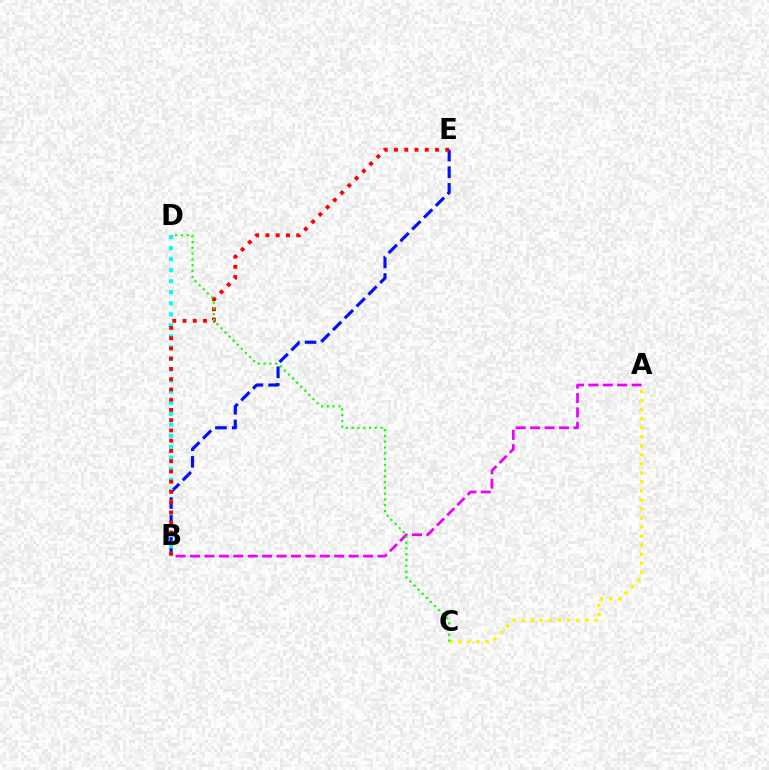{('B', 'E'): [{'color': '#0010ff', 'line_style': 'dashed', 'thickness': 2.27}, {'color': '#ff0000', 'line_style': 'dotted', 'thickness': 2.78}], ('B', 'D'): [{'color': '#00fff6', 'line_style': 'dotted', 'thickness': 3.0}], ('A', 'B'): [{'color': '#ee00ff', 'line_style': 'dashed', 'thickness': 1.96}], ('A', 'C'): [{'color': '#fcf500', 'line_style': 'dotted', 'thickness': 2.46}], ('C', 'D'): [{'color': '#08ff00', 'line_style': 'dotted', 'thickness': 1.57}]}